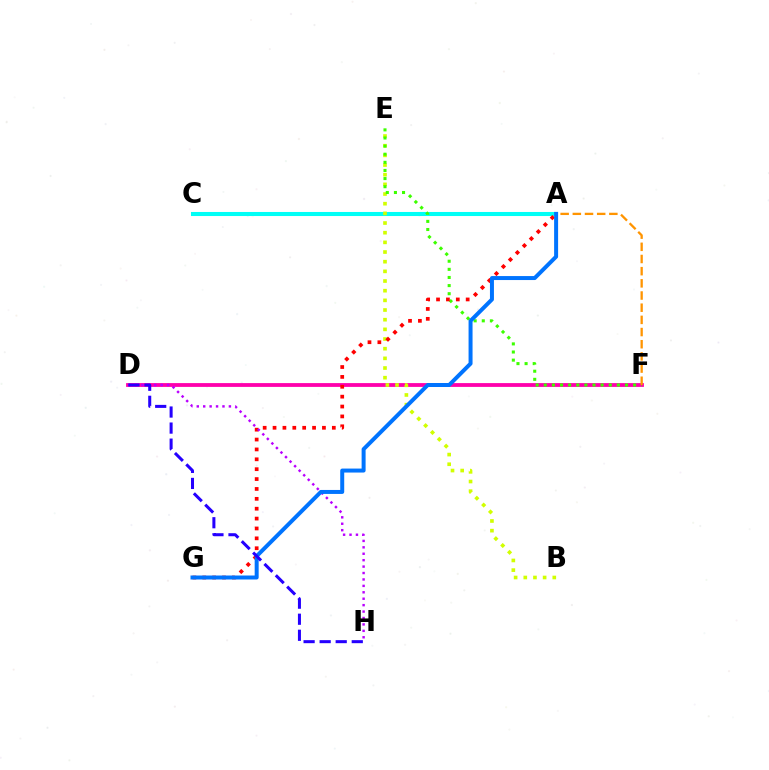{('D', 'F'): [{'color': '#ff00ac', 'line_style': 'solid', 'thickness': 2.74}], ('A', 'C'): [{'color': '#00ff5c', 'line_style': 'dotted', 'thickness': 2.84}, {'color': '#00fff6', 'line_style': 'solid', 'thickness': 2.92}], ('B', 'E'): [{'color': '#d1ff00', 'line_style': 'dotted', 'thickness': 2.63}], ('E', 'F'): [{'color': '#3dff00', 'line_style': 'dotted', 'thickness': 2.21}], ('A', 'F'): [{'color': '#ff9400', 'line_style': 'dashed', 'thickness': 1.65}], ('A', 'G'): [{'color': '#ff0000', 'line_style': 'dotted', 'thickness': 2.68}, {'color': '#0074ff', 'line_style': 'solid', 'thickness': 2.87}], ('D', 'H'): [{'color': '#b900ff', 'line_style': 'dotted', 'thickness': 1.75}, {'color': '#2500ff', 'line_style': 'dashed', 'thickness': 2.18}]}